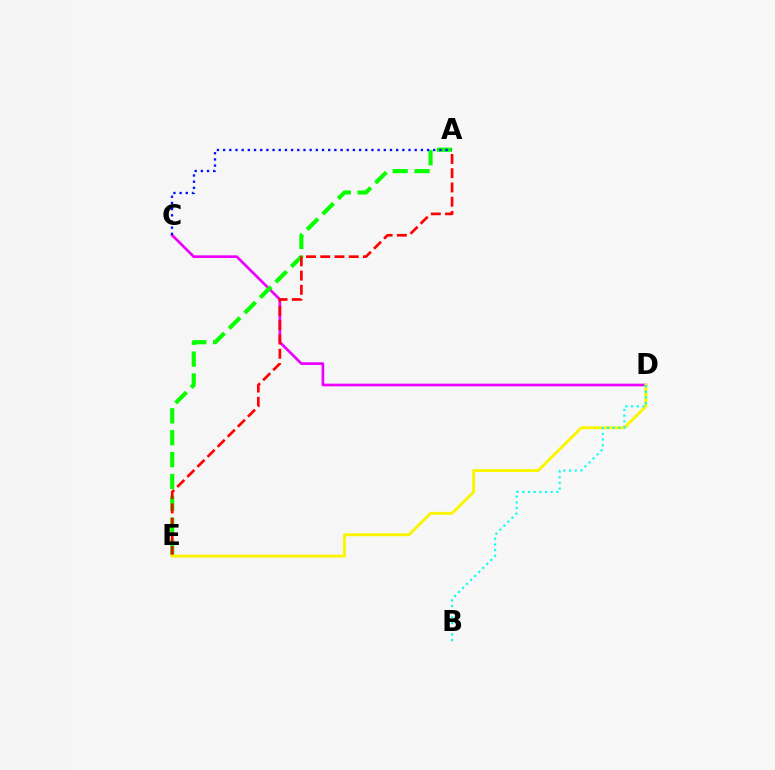{('C', 'D'): [{'color': '#ee00ff', 'line_style': 'solid', 'thickness': 1.93}], ('A', 'E'): [{'color': '#08ff00', 'line_style': 'dashed', 'thickness': 2.97}, {'color': '#ff0000', 'line_style': 'dashed', 'thickness': 1.94}], ('D', 'E'): [{'color': '#fcf500', 'line_style': 'solid', 'thickness': 2.11}], ('B', 'D'): [{'color': '#00fff6', 'line_style': 'dotted', 'thickness': 1.54}], ('A', 'C'): [{'color': '#0010ff', 'line_style': 'dotted', 'thickness': 1.68}]}